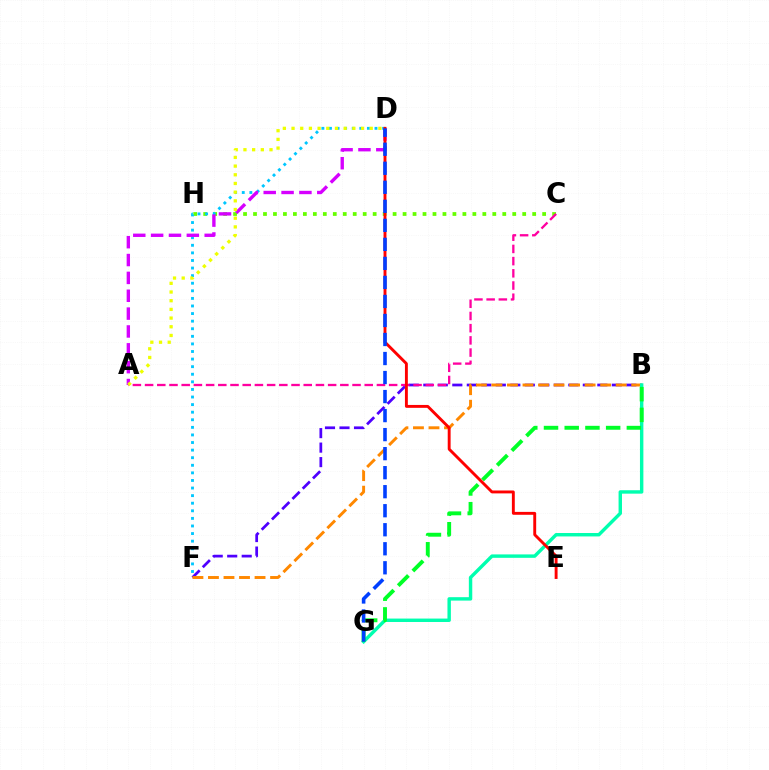{('C', 'H'): [{'color': '#66ff00', 'line_style': 'dotted', 'thickness': 2.71}], ('B', 'F'): [{'color': '#4f00ff', 'line_style': 'dashed', 'thickness': 1.97}, {'color': '#ff8800', 'line_style': 'dashed', 'thickness': 2.11}], ('A', 'C'): [{'color': '#ff00a0', 'line_style': 'dashed', 'thickness': 1.66}], ('B', 'G'): [{'color': '#00ffaf', 'line_style': 'solid', 'thickness': 2.46}, {'color': '#00ff27', 'line_style': 'dashed', 'thickness': 2.81}], ('D', 'F'): [{'color': '#00c7ff', 'line_style': 'dotted', 'thickness': 2.06}], ('A', 'D'): [{'color': '#d600ff', 'line_style': 'dashed', 'thickness': 2.43}, {'color': '#eeff00', 'line_style': 'dotted', 'thickness': 2.36}], ('D', 'E'): [{'color': '#ff0000', 'line_style': 'solid', 'thickness': 2.09}], ('D', 'G'): [{'color': '#003fff', 'line_style': 'dashed', 'thickness': 2.58}]}